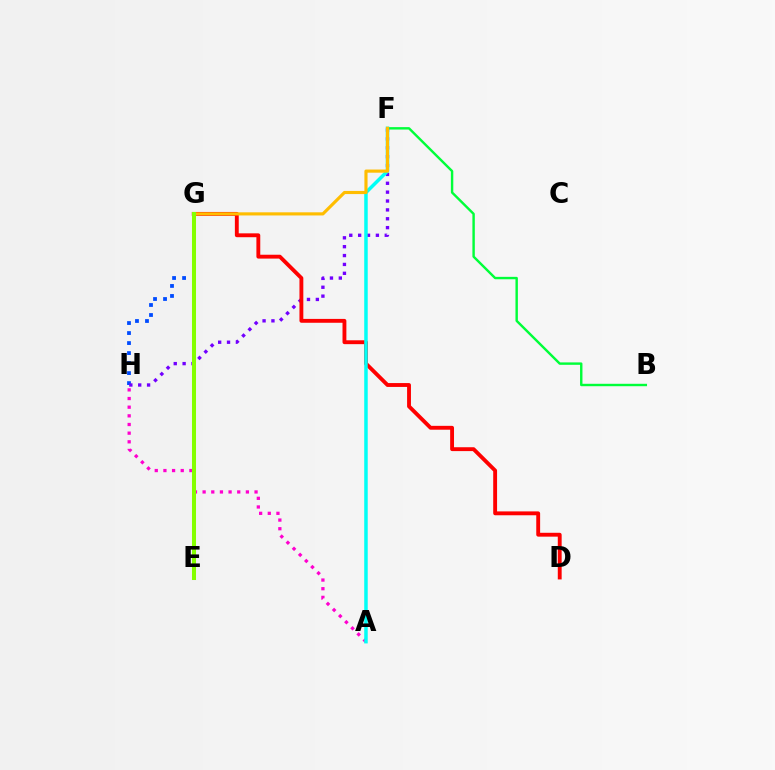{('G', 'H'): [{'color': '#004bff', 'line_style': 'dotted', 'thickness': 2.72}], ('B', 'F'): [{'color': '#00ff39', 'line_style': 'solid', 'thickness': 1.74}], ('F', 'H'): [{'color': '#7200ff', 'line_style': 'dotted', 'thickness': 2.41}], ('D', 'G'): [{'color': '#ff0000', 'line_style': 'solid', 'thickness': 2.78}], ('A', 'H'): [{'color': '#ff00cf', 'line_style': 'dotted', 'thickness': 2.35}], ('A', 'F'): [{'color': '#00fff6', 'line_style': 'solid', 'thickness': 2.52}], ('F', 'G'): [{'color': '#ffbd00', 'line_style': 'solid', 'thickness': 2.26}], ('E', 'G'): [{'color': '#84ff00', 'line_style': 'solid', 'thickness': 2.9}]}